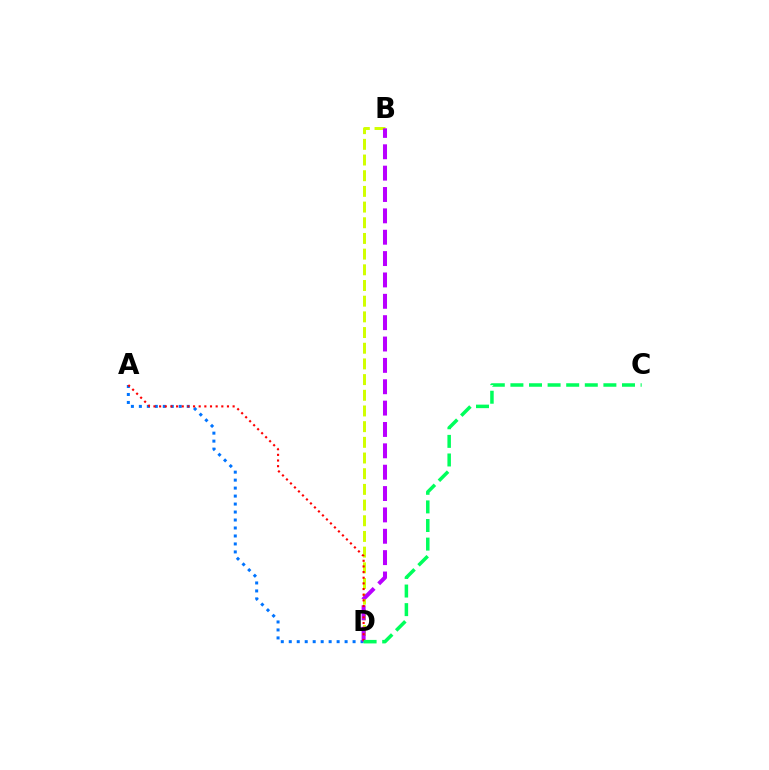{('B', 'D'): [{'color': '#d1ff00', 'line_style': 'dashed', 'thickness': 2.13}, {'color': '#b900ff', 'line_style': 'dashed', 'thickness': 2.9}], ('A', 'D'): [{'color': '#0074ff', 'line_style': 'dotted', 'thickness': 2.17}, {'color': '#ff0000', 'line_style': 'dotted', 'thickness': 1.54}], ('C', 'D'): [{'color': '#00ff5c', 'line_style': 'dashed', 'thickness': 2.53}]}